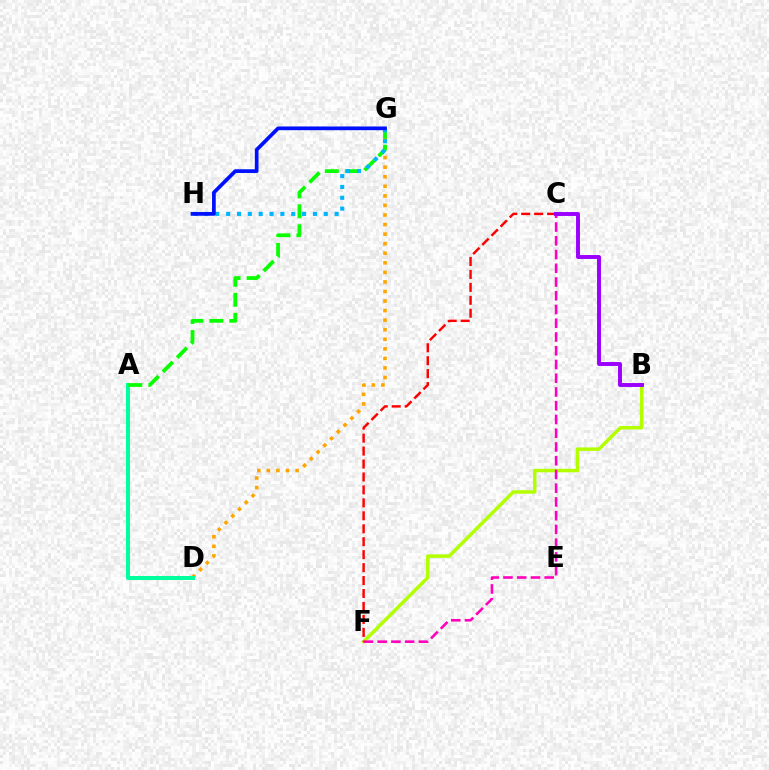{('D', 'G'): [{'color': '#ffa500', 'line_style': 'dotted', 'thickness': 2.6}], ('B', 'F'): [{'color': '#b3ff00', 'line_style': 'solid', 'thickness': 2.52}], ('C', 'F'): [{'color': '#ff00bd', 'line_style': 'dashed', 'thickness': 1.87}, {'color': '#ff0000', 'line_style': 'dashed', 'thickness': 1.76}], ('A', 'D'): [{'color': '#00ff9d', 'line_style': 'solid', 'thickness': 2.88}], ('A', 'G'): [{'color': '#08ff00', 'line_style': 'dashed', 'thickness': 2.72}], ('G', 'H'): [{'color': '#00b5ff', 'line_style': 'dotted', 'thickness': 2.95}, {'color': '#0010ff', 'line_style': 'solid', 'thickness': 2.67}], ('B', 'C'): [{'color': '#9b00ff', 'line_style': 'solid', 'thickness': 2.83}]}